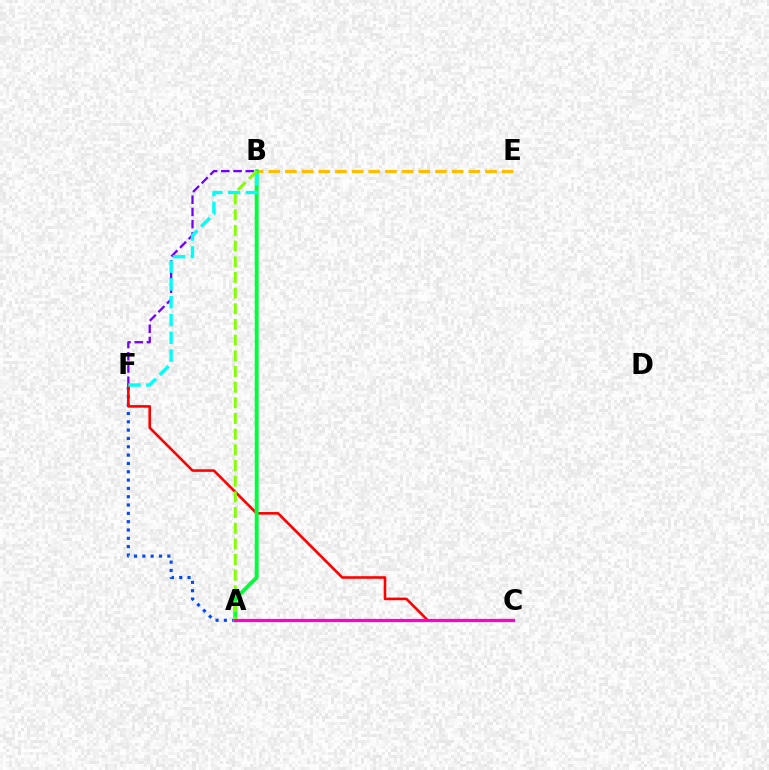{('A', 'F'): [{'color': '#004bff', 'line_style': 'dotted', 'thickness': 2.26}], ('B', 'E'): [{'color': '#ffbd00', 'line_style': 'dashed', 'thickness': 2.27}], ('B', 'F'): [{'color': '#7200ff', 'line_style': 'dashed', 'thickness': 1.66}, {'color': '#00fff6', 'line_style': 'dashed', 'thickness': 2.42}], ('C', 'F'): [{'color': '#ff0000', 'line_style': 'solid', 'thickness': 1.87}], ('A', 'B'): [{'color': '#00ff39', 'line_style': 'solid', 'thickness': 2.8}, {'color': '#84ff00', 'line_style': 'dashed', 'thickness': 2.13}], ('A', 'C'): [{'color': '#ff00cf', 'line_style': 'solid', 'thickness': 2.31}]}